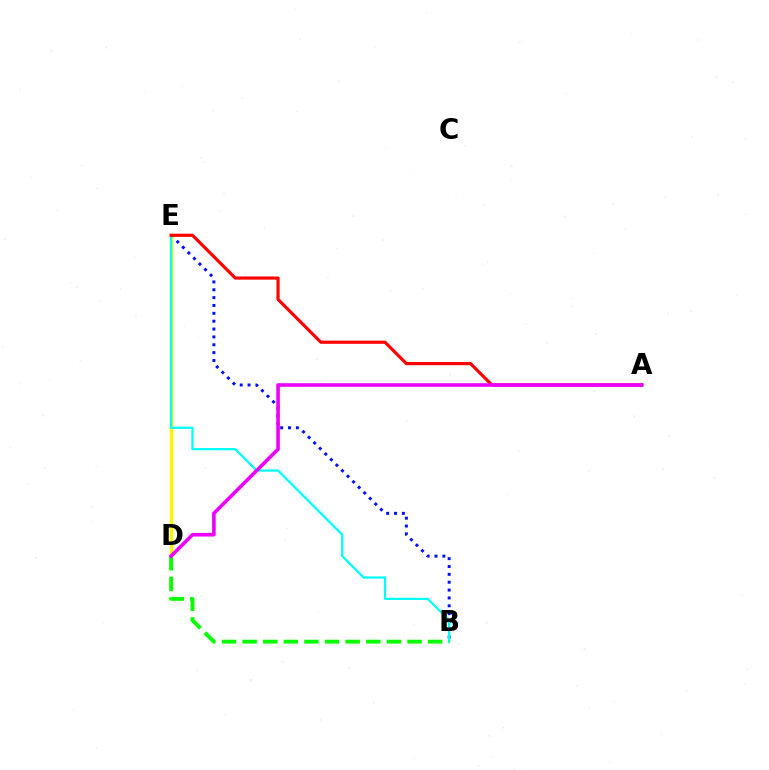{('B', 'E'): [{'color': '#0010ff', 'line_style': 'dotted', 'thickness': 2.13}, {'color': '#00fff6', 'line_style': 'solid', 'thickness': 1.62}], ('D', 'E'): [{'color': '#fcf500', 'line_style': 'solid', 'thickness': 2.51}], ('B', 'D'): [{'color': '#08ff00', 'line_style': 'dashed', 'thickness': 2.8}], ('A', 'E'): [{'color': '#ff0000', 'line_style': 'solid', 'thickness': 2.27}], ('A', 'D'): [{'color': '#ee00ff', 'line_style': 'solid', 'thickness': 2.59}]}